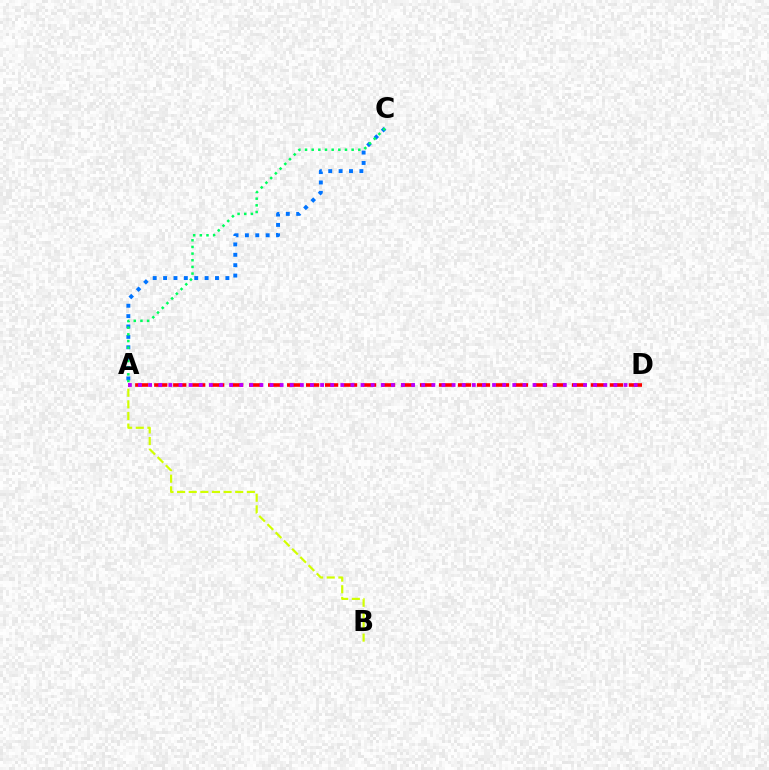{('A', 'C'): [{'color': '#0074ff', 'line_style': 'dotted', 'thickness': 2.82}, {'color': '#00ff5c', 'line_style': 'dotted', 'thickness': 1.81}], ('A', 'D'): [{'color': '#ff0000', 'line_style': 'dashed', 'thickness': 2.58}, {'color': '#b900ff', 'line_style': 'dotted', 'thickness': 2.75}], ('A', 'B'): [{'color': '#d1ff00', 'line_style': 'dashed', 'thickness': 1.58}]}